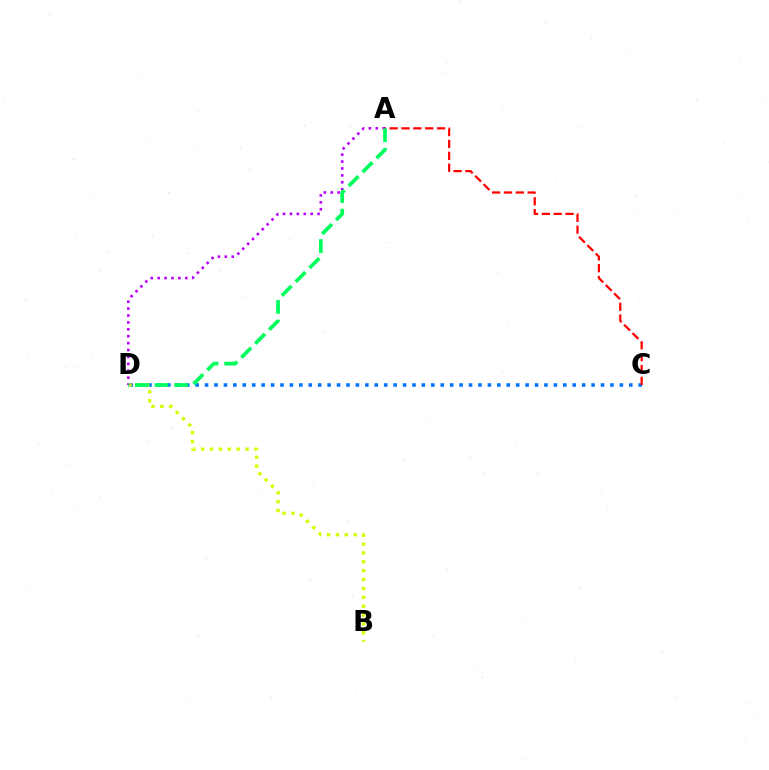{('C', 'D'): [{'color': '#0074ff', 'line_style': 'dotted', 'thickness': 2.56}], ('B', 'D'): [{'color': '#d1ff00', 'line_style': 'dotted', 'thickness': 2.41}], ('A', 'C'): [{'color': '#ff0000', 'line_style': 'dashed', 'thickness': 1.61}], ('A', 'D'): [{'color': '#b900ff', 'line_style': 'dotted', 'thickness': 1.88}, {'color': '#00ff5c', 'line_style': 'dashed', 'thickness': 2.67}]}